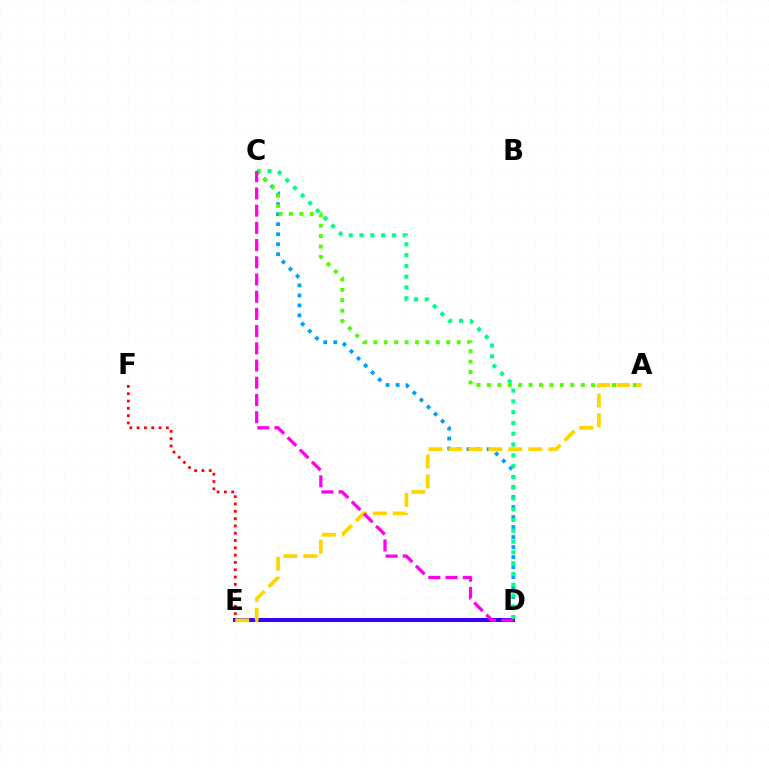{('C', 'D'): [{'color': '#009eff', 'line_style': 'dotted', 'thickness': 2.72}, {'color': '#00ff86', 'line_style': 'dotted', 'thickness': 2.93}, {'color': '#ff00ed', 'line_style': 'dashed', 'thickness': 2.34}], ('D', 'E'): [{'color': '#3700ff', 'line_style': 'solid', 'thickness': 2.87}], ('E', 'F'): [{'color': '#ff0000', 'line_style': 'dotted', 'thickness': 1.99}], ('A', 'C'): [{'color': '#4fff00', 'line_style': 'dotted', 'thickness': 2.83}], ('A', 'E'): [{'color': '#ffd500', 'line_style': 'dashed', 'thickness': 2.71}]}